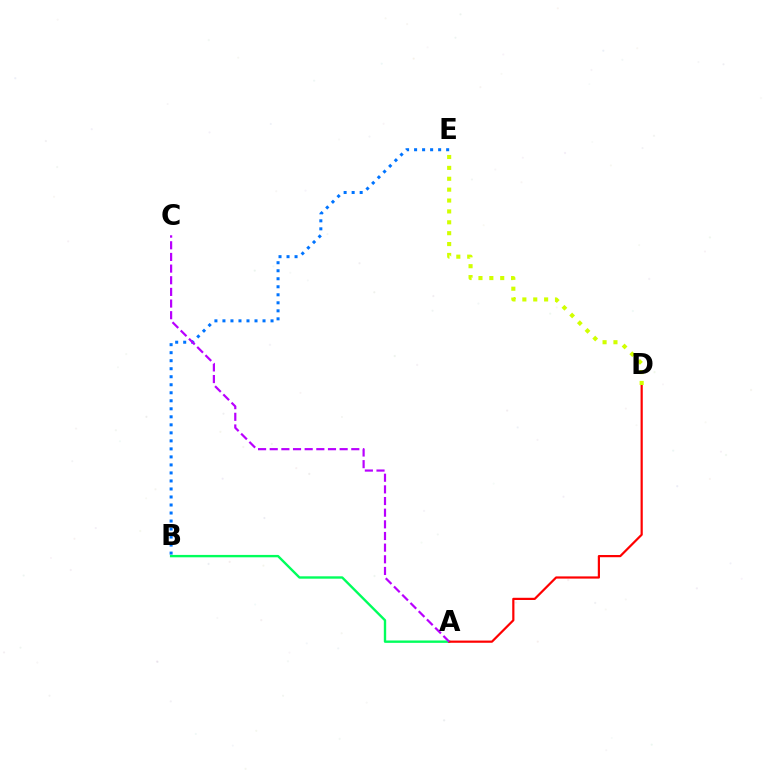{('A', 'B'): [{'color': '#00ff5c', 'line_style': 'solid', 'thickness': 1.71}], ('A', 'D'): [{'color': '#ff0000', 'line_style': 'solid', 'thickness': 1.59}], ('B', 'E'): [{'color': '#0074ff', 'line_style': 'dotted', 'thickness': 2.18}], ('A', 'C'): [{'color': '#b900ff', 'line_style': 'dashed', 'thickness': 1.58}], ('D', 'E'): [{'color': '#d1ff00', 'line_style': 'dotted', 'thickness': 2.96}]}